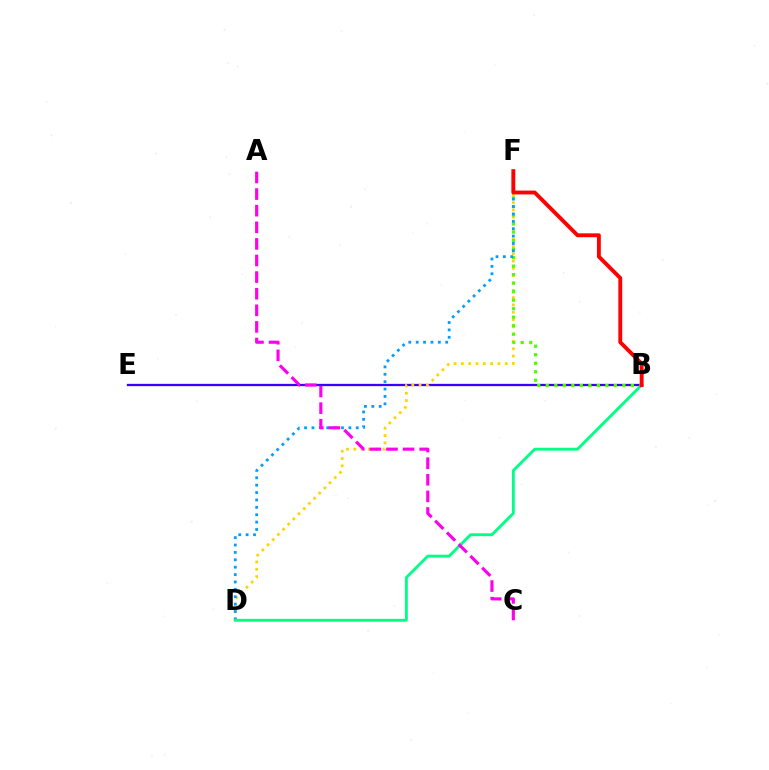{('B', 'E'): [{'color': '#3700ff', 'line_style': 'solid', 'thickness': 1.64}], ('D', 'F'): [{'color': '#ffd500', 'line_style': 'dotted', 'thickness': 1.99}, {'color': '#009eff', 'line_style': 'dotted', 'thickness': 2.01}], ('B', 'F'): [{'color': '#4fff00', 'line_style': 'dotted', 'thickness': 2.31}, {'color': '#ff0000', 'line_style': 'solid', 'thickness': 2.79}], ('B', 'D'): [{'color': '#00ff86', 'line_style': 'solid', 'thickness': 2.07}], ('A', 'C'): [{'color': '#ff00ed', 'line_style': 'dashed', 'thickness': 2.26}]}